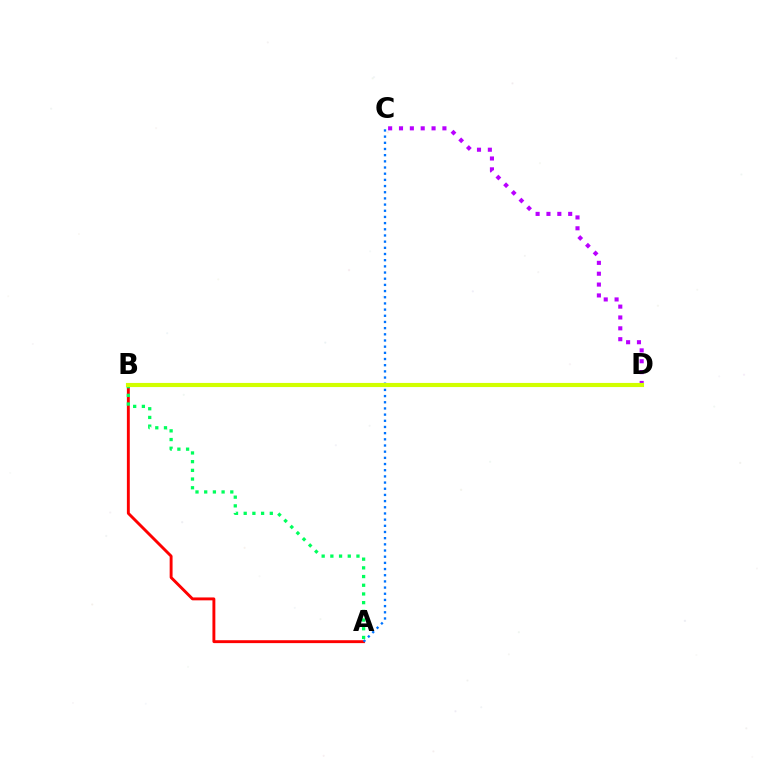{('A', 'B'): [{'color': '#ff0000', 'line_style': 'solid', 'thickness': 2.09}, {'color': '#00ff5c', 'line_style': 'dotted', 'thickness': 2.36}], ('A', 'C'): [{'color': '#0074ff', 'line_style': 'dotted', 'thickness': 1.68}], ('C', 'D'): [{'color': '#b900ff', 'line_style': 'dotted', 'thickness': 2.95}], ('B', 'D'): [{'color': '#d1ff00', 'line_style': 'solid', 'thickness': 2.97}]}